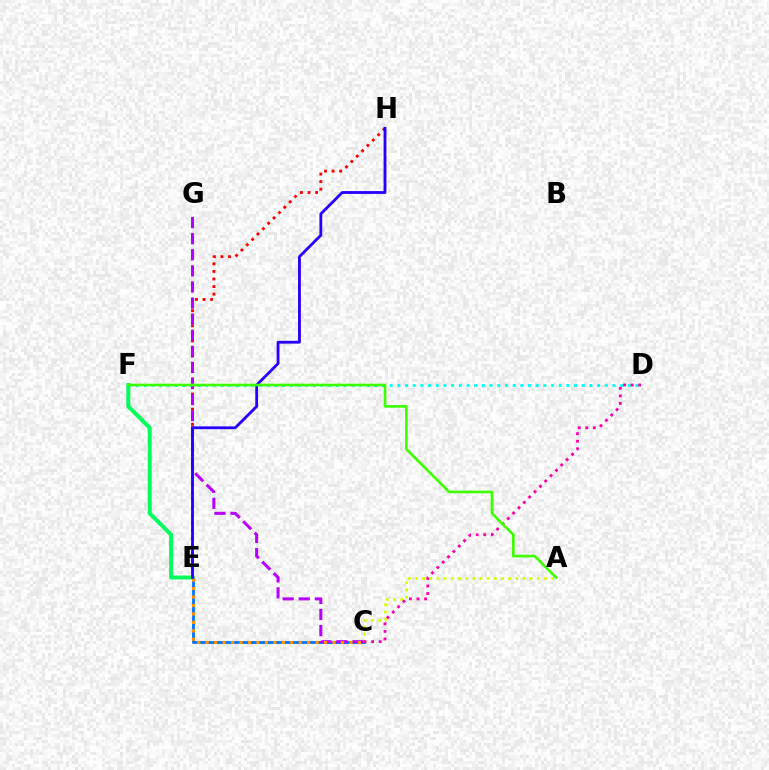{('C', 'E'): [{'color': '#0074ff', 'line_style': 'solid', 'thickness': 2.04}, {'color': '#ff9400', 'line_style': 'dotted', 'thickness': 2.3}], ('D', 'F'): [{'color': '#00fff6', 'line_style': 'dotted', 'thickness': 2.09}], ('A', 'C'): [{'color': '#d1ff00', 'line_style': 'dotted', 'thickness': 1.95}], ('C', 'D'): [{'color': '#ff00ac', 'line_style': 'dotted', 'thickness': 2.05}], ('E', 'F'): [{'color': '#00ff5c', 'line_style': 'solid', 'thickness': 2.87}], ('E', 'H'): [{'color': '#ff0000', 'line_style': 'dotted', 'thickness': 2.06}, {'color': '#2500ff', 'line_style': 'solid', 'thickness': 2.02}], ('C', 'G'): [{'color': '#b900ff', 'line_style': 'dashed', 'thickness': 2.19}], ('A', 'F'): [{'color': '#3dff00', 'line_style': 'solid', 'thickness': 1.9}]}